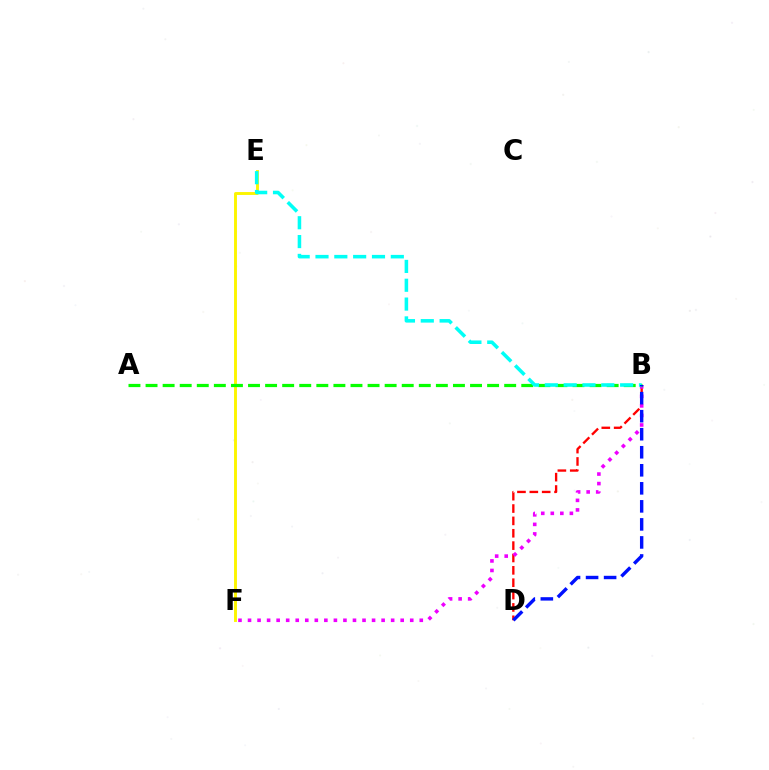{('B', 'D'): [{'color': '#ff0000', 'line_style': 'dashed', 'thickness': 1.68}, {'color': '#0010ff', 'line_style': 'dashed', 'thickness': 2.45}], ('B', 'F'): [{'color': '#ee00ff', 'line_style': 'dotted', 'thickness': 2.59}], ('E', 'F'): [{'color': '#fcf500', 'line_style': 'solid', 'thickness': 2.1}], ('A', 'B'): [{'color': '#08ff00', 'line_style': 'dashed', 'thickness': 2.32}], ('B', 'E'): [{'color': '#00fff6', 'line_style': 'dashed', 'thickness': 2.56}]}